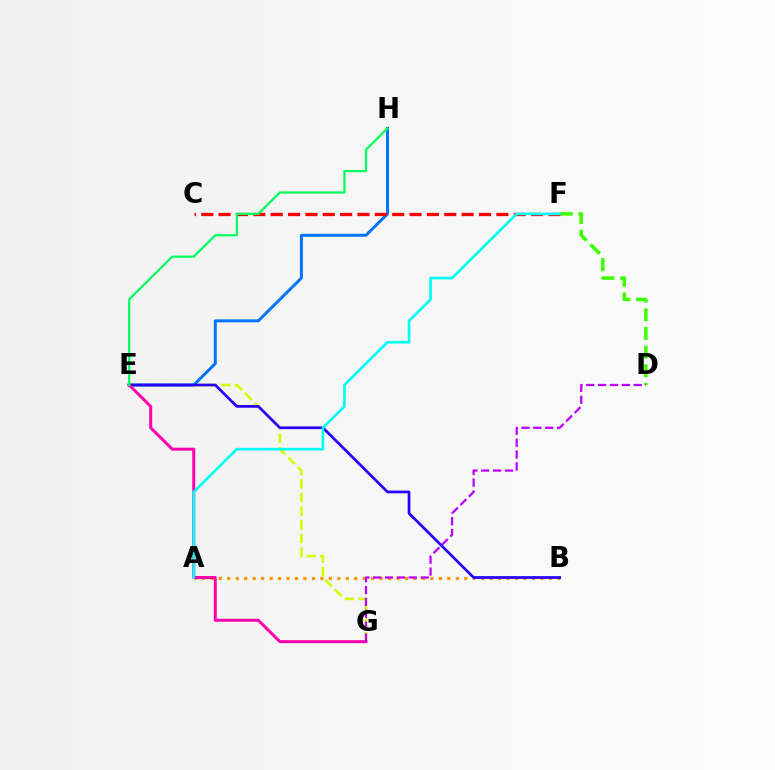{('E', 'G'): [{'color': '#d1ff00', 'line_style': 'dashed', 'thickness': 1.86}, {'color': '#ff00ac', 'line_style': 'solid', 'thickness': 2.15}], ('A', 'B'): [{'color': '#ff9400', 'line_style': 'dotted', 'thickness': 2.3}], ('D', 'F'): [{'color': '#3dff00', 'line_style': 'dashed', 'thickness': 2.54}], ('E', 'H'): [{'color': '#0074ff', 'line_style': 'solid', 'thickness': 2.14}, {'color': '#00ff5c', 'line_style': 'solid', 'thickness': 1.59}], ('B', 'E'): [{'color': '#2500ff', 'line_style': 'solid', 'thickness': 1.96}], ('C', 'F'): [{'color': '#ff0000', 'line_style': 'dashed', 'thickness': 2.36}], ('A', 'F'): [{'color': '#00fff6', 'line_style': 'solid', 'thickness': 1.92}], ('D', 'G'): [{'color': '#b900ff', 'line_style': 'dashed', 'thickness': 1.61}]}